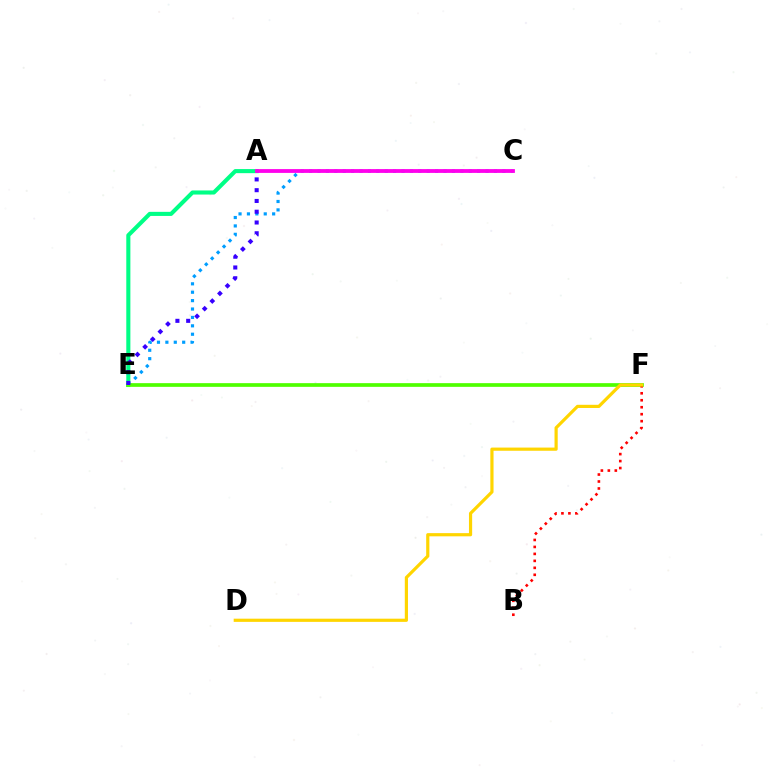{('A', 'E'): [{'color': '#00ff86', 'line_style': 'solid', 'thickness': 2.95}, {'color': '#3700ff', 'line_style': 'dotted', 'thickness': 2.93}], ('C', 'E'): [{'color': '#009eff', 'line_style': 'dotted', 'thickness': 2.28}], ('E', 'F'): [{'color': '#4fff00', 'line_style': 'solid', 'thickness': 2.66}], ('A', 'C'): [{'color': '#ff00ed', 'line_style': 'solid', 'thickness': 2.74}], ('B', 'F'): [{'color': '#ff0000', 'line_style': 'dotted', 'thickness': 1.89}], ('D', 'F'): [{'color': '#ffd500', 'line_style': 'solid', 'thickness': 2.29}]}